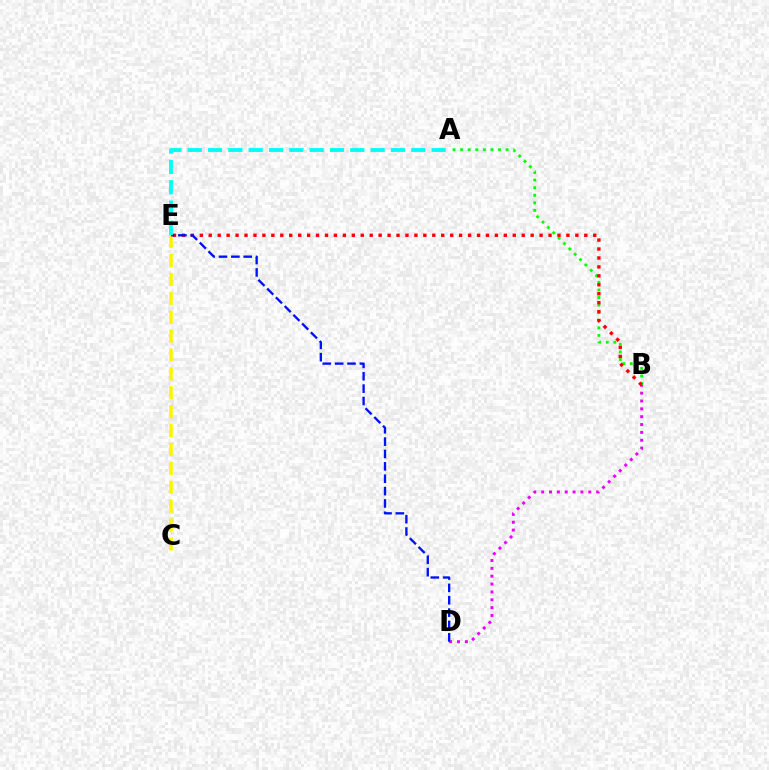{('A', 'B'): [{'color': '#08ff00', 'line_style': 'dotted', 'thickness': 2.06}], ('B', 'D'): [{'color': '#ee00ff', 'line_style': 'dotted', 'thickness': 2.13}], ('B', 'E'): [{'color': '#ff0000', 'line_style': 'dotted', 'thickness': 2.43}], ('C', 'E'): [{'color': '#fcf500', 'line_style': 'dashed', 'thickness': 2.57}], ('D', 'E'): [{'color': '#0010ff', 'line_style': 'dashed', 'thickness': 1.68}], ('A', 'E'): [{'color': '#00fff6', 'line_style': 'dashed', 'thickness': 2.76}]}